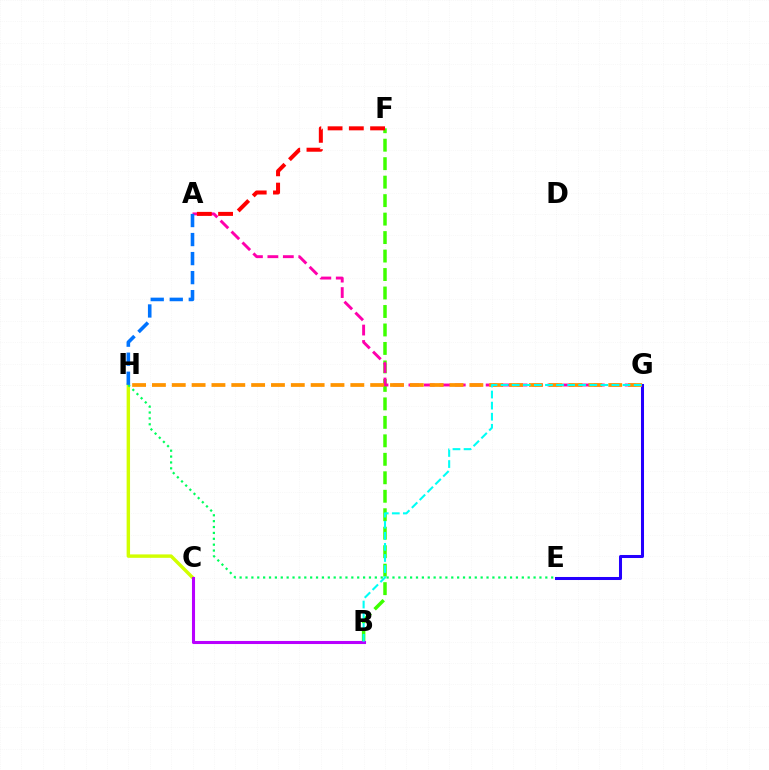{('C', 'H'): [{'color': '#d1ff00', 'line_style': 'solid', 'thickness': 2.47}], ('B', 'F'): [{'color': '#3dff00', 'line_style': 'dashed', 'thickness': 2.51}], ('E', 'G'): [{'color': '#2500ff', 'line_style': 'solid', 'thickness': 2.18}], ('A', 'G'): [{'color': '#ff00ac', 'line_style': 'dashed', 'thickness': 2.1}], ('G', 'H'): [{'color': '#ff9400', 'line_style': 'dashed', 'thickness': 2.7}], ('B', 'C'): [{'color': '#b900ff', 'line_style': 'solid', 'thickness': 2.21}], ('A', 'F'): [{'color': '#ff0000', 'line_style': 'dashed', 'thickness': 2.89}], ('B', 'G'): [{'color': '#00fff6', 'line_style': 'dashed', 'thickness': 1.51}], ('E', 'H'): [{'color': '#00ff5c', 'line_style': 'dotted', 'thickness': 1.6}], ('A', 'H'): [{'color': '#0074ff', 'line_style': 'dashed', 'thickness': 2.59}]}